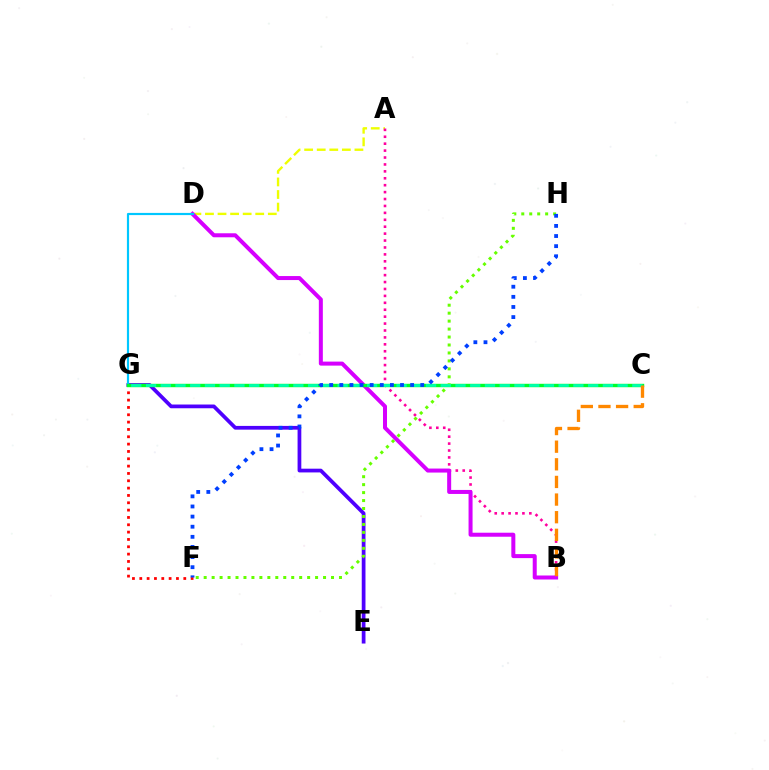{('A', 'D'): [{'color': '#eeff00', 'line_style': 'dashed', 'thickness': 1.71}], ('A', 'B'): [{'color': '#ff00a0', 'line_style': 'dotted', 'thickness': 1.88}], ('F', 'G'): [{'color': '#ff0000', 'line_style': 'dotted', 'thickness': 1.99}], ('E', 'G'): [{'color': '#4f00ff', 'line_style': 'solid', 'thickness': 2.69}], ('B', 'D'): [{'color': '#d600ff', 'line_style': 'solid', 'thickness': 2.88}], ('D', 'G'): [{'color': '#00c7ff', 'line_style': 'solid', 'thickness': 1.57}], ('C', 'G'): [{'color': '#00ff27', 'line_style': 'solid', 'thickness': 2.45}, {'color': '#00ffaf', 'line_style': 'dashed', 'thickness': 2.0}], ('F', 'H'): [{'color': '#66ff00', 'line_style': 'dotted', 'thickness': 2.16}, {'color': '#003fff', 'line_style': 'dotted', 'thickness': 2.75}], ('B', 'C'): [{'color': '#ff8800', 'line_style': 'dashed', 'thickness': 2.39}]}